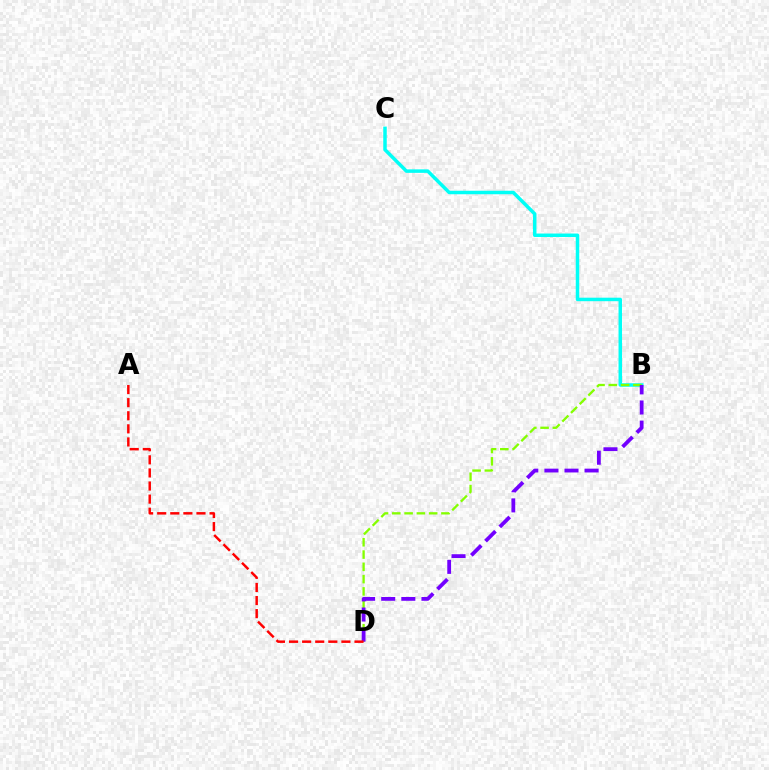{('B', 'C'): [{'color': '#00fff6', 'line_style': 'solid', 'thickness': 2.51}], ('B', 'D'): [{'color': '#84ff00', 'line_style': 'dashed', 'thickness': 1.67}, {'color': '#7200ff', 'line_style': 'dashed', 'thickness': 2.73}], ('A', 'D'): [{'color': '#ff0000', 'line_style': 'dashed', 'thickness': 1.78}]}